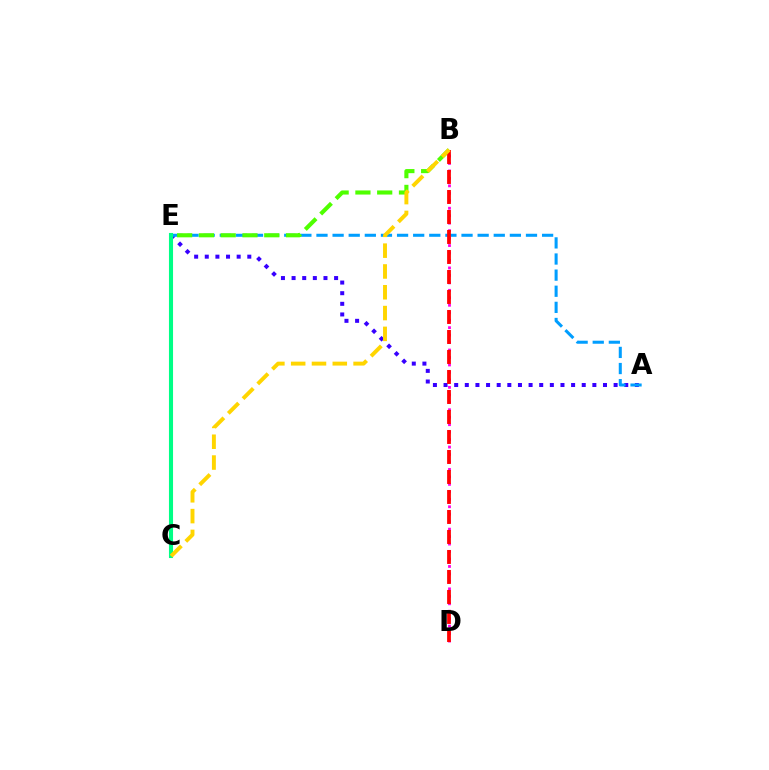{('A', 'E'): [{'color': '#3700ff', 'line_style': 'dotted', 'thickness': 2.89}, {'color': '#009eff', 'line_style': 'dashed', 'thickness': 2.19}], ('B', 'D'): [{'color': '#ff00ed', 'line_style': 'dotted', 'thickness': 2.03}, {'color': '#ff0000', 'line_style': 'dashed', 'thickness': 2.72}], ('B', 'E'): [{'color': '#4fff00', 'line_style': 'dashed', 'thickness': 2.96}], ('C', 'E'): [{'color': '#00ff86', 'line_style': 'solid', 'thickness': 2.94}], ('B', 'C'): [{'color': '#ffd500', 'line_style': 'dashed', 'thickness': 2.83}]}